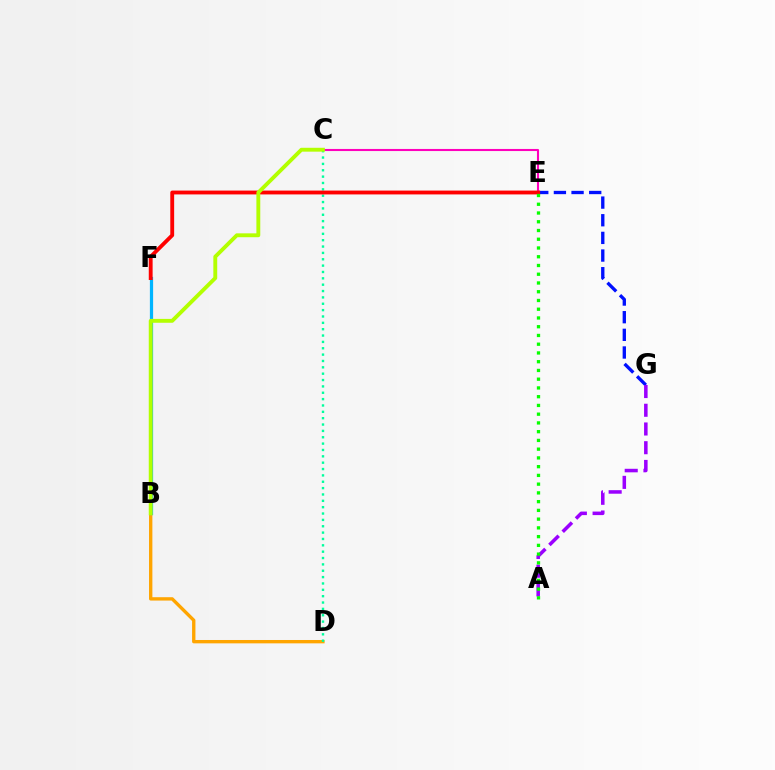{('E', 'G'): [{'color': '#0010ff', 'line_style': 'dashed', 'thickness': 2.4}], ('B', 'D'): [{'color': '#ffa500', 'line_style': 'solid', 'thickness': 2.41}], ('C', 'E'): [{'color': '#ff00bd', 'line_style': 'solid', 'thickness': 1.51}], ('C', 'D'): [{'color': '#00ff9d', 'line_style': 'dotted', 'thickness': 1.73}], ('B', 'F'): [{'color': '#00b5ff', 'line_style': 'solid', 'thickness': 2.32}], ('E', 'F'): [{'color': '#ff0000', 'line_style': 'solid', 'thickness': 2.77}], ('A', 'G'): [{'color': '#9b00ff', 'line_style': 'dashed', 'thickness': 2.54}], ('B', 'C'): [{'color': '#b3ff00', 'line_style': 'solid', 'thickness': 2.79}], ('A', 'E'): [{'color': '#08ff00', 'line_style': 'dotted', 'thickness': 2.38}]}